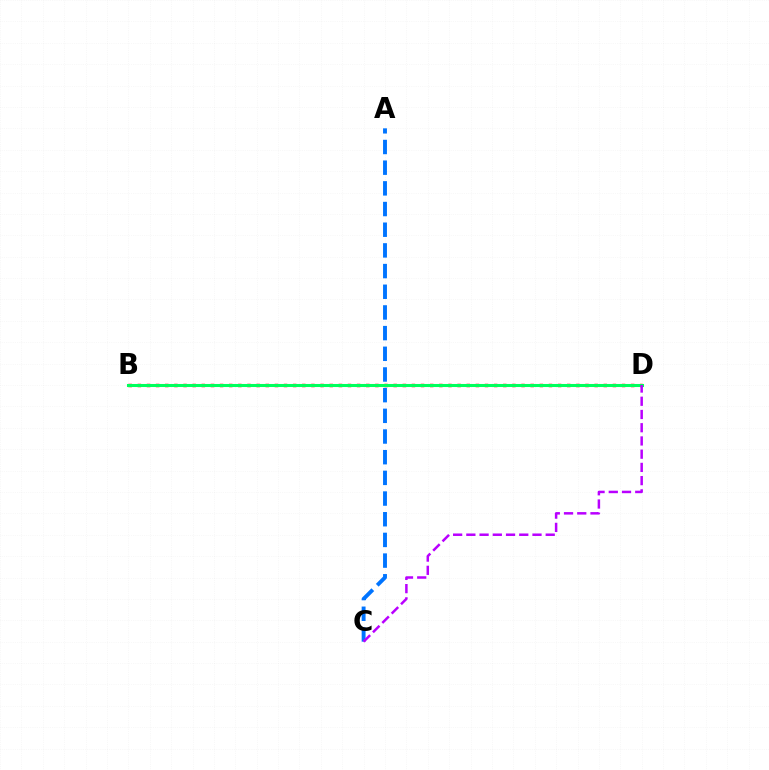{('B', 'D'): [{'color': '#ff0000', 'line_style': 'dotted', 'thickness': 2.48}, {'color': '#d1ff00', 'line_style': 'dotted', 'thickness': 1.83}, {'color': '#00ff5c', 'line_style': 'solid', 'thickness': 2.2}], ('A', 'C'): [{'color': '#0074ff', 'line_style': 'dashed', 'thickness': 2.81}], ('C', 'D'): [{'color': '#b900ff', 'line_style': 'dashed', 'thickness': 1.8}]}